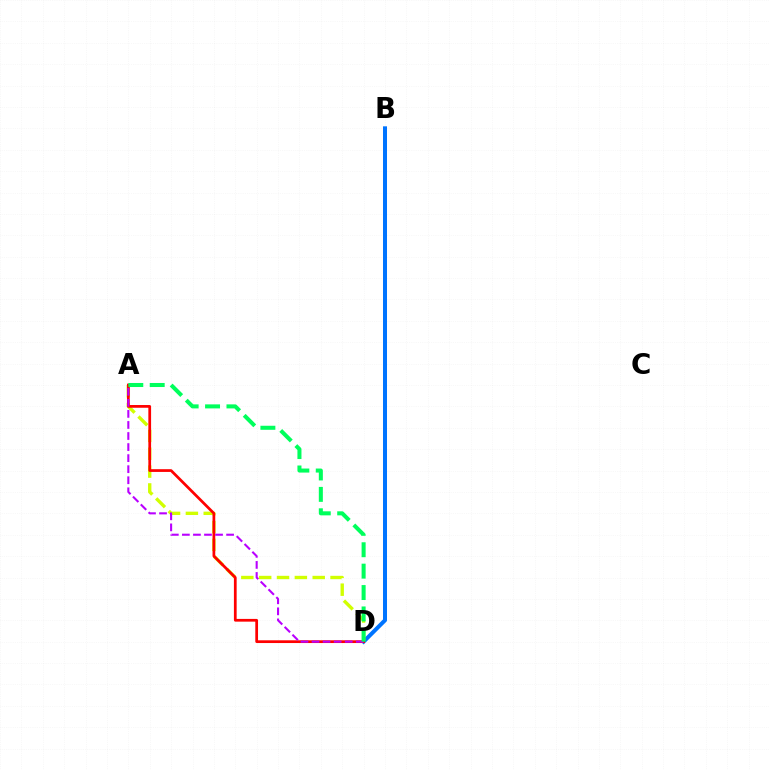{('B', 'D'): [{'color': '#0074ff', 'line_style': 'solid', 'thickness': 2.89}], ('A', 'D'): [{'color': '#d1ff00', 'line_style': 'dashed', 'thickness': 2.42}, {'color': '#ff0000', 'line_style': 'solid', 'thickness': 1.97}, {'color': '#b900ff', 'line_style': 'dashed', 'thickness': 1.5}, {'color': '#00ff5c', 'line_style': 'dashed', 'thickness': 2.91}]}